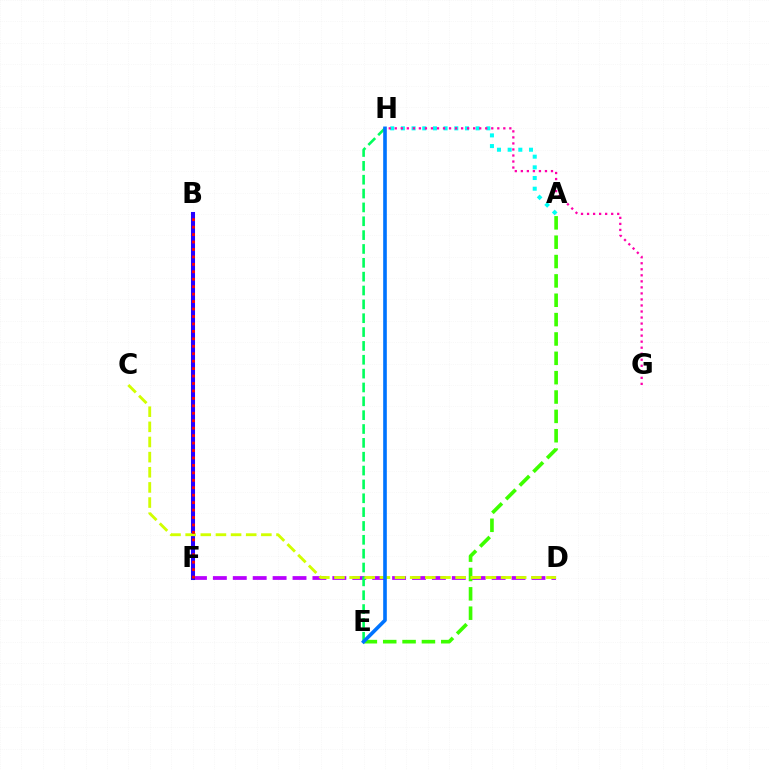{('B', 'F'): [{'color': '#ff9400', 'line_style': 'solid', 'thickness': 1.65}, {'color': '#2500ff', 'line_style': 'solid', 'thickness': 2.92}, {'color': '#ff0000', 'line_style': 'dotted', 'thickness': 2.02}], ('D', 'F'): [{'color': '#b900ff', 'line_style': 'dashed', 'thickness': 2.71}], ('A', 'E'): [{'color': '#3dff00', 'line_style': 'dashed', 'thickness': 2.63}], ('E', 'H'): [{'color': '#00ff5c', 'line_style': 'dashed', 'thickness': 1.88}, {'color': '#0074ff', 'line_style': 'solid', 'thickness': 2.61}], ('C', 'D'): [{'color': '#d1ff00', 'line_style': 'dashed', 'thickness': 2.06}], ('A', 'H'): [{'color': '#00fff6', 'line_style': 'dotted', 'thickness': 2.9}], ('G', 'H'): [{'color': '#ff00ac', 'line_style': 'dotted', 'thickness': 1.64}]}